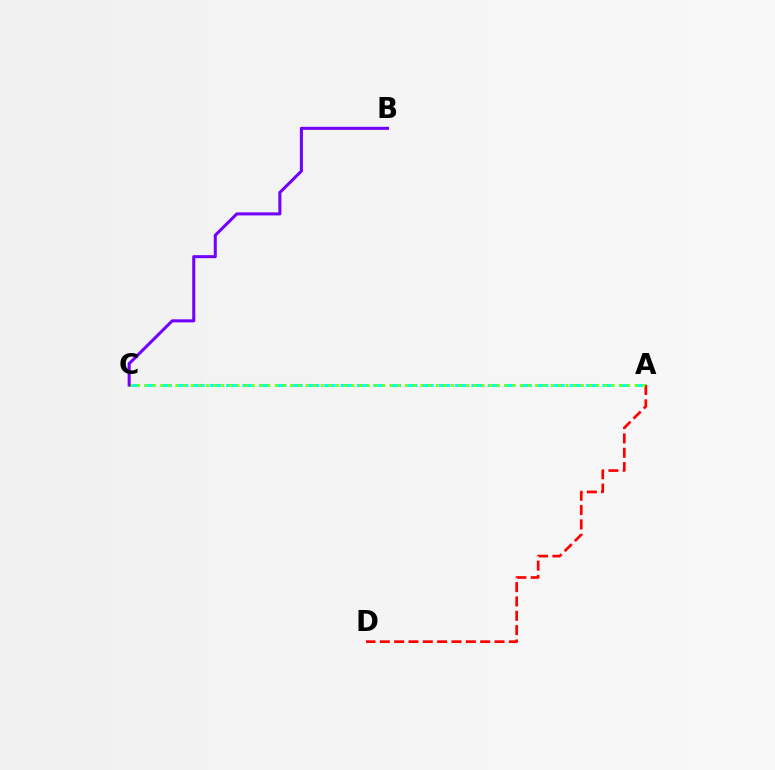{('A', 'C'): [{'color': '#00fff6', 'line_style': 'dashed', 'thickness': 2.22}, {'color': '#84ff00', 'line_style': 'dotted', 'thickness': 2.08}], ('A', 'D'): [{'color': '#ff0000', 'line_style': 'dashed', 'thickness': 1.95}], ('B', 'C'): [{'color': '#7200ff', 'line_style': 'solid', 'thickness': 2.19}]}